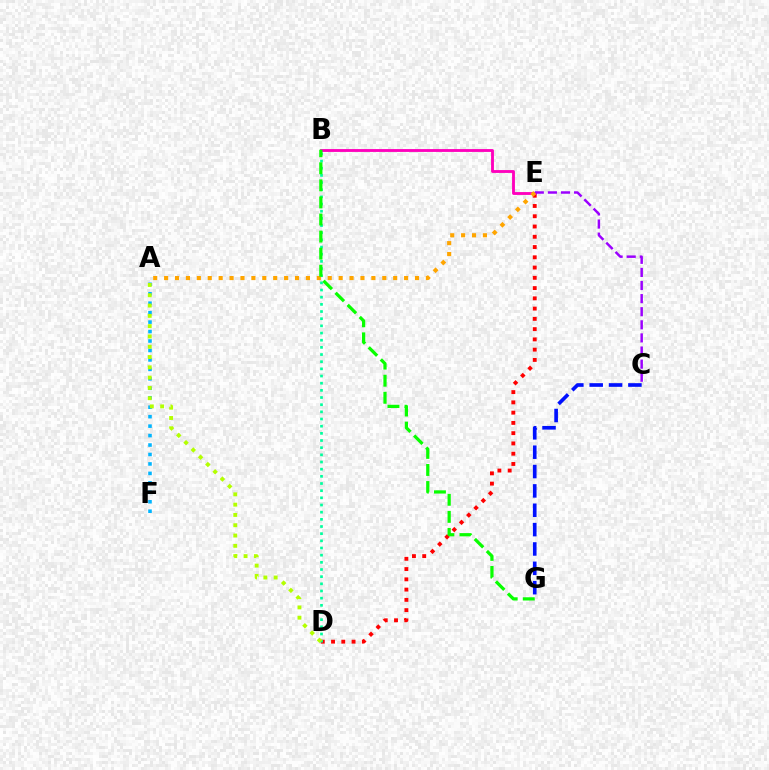{('D', 'E'): [{'color': '#ff0000', 'line_style': 'dotted', 'thickness': 2.79}], ('A', 'F'): [{'color': '#00b5ff', 'line_style': 'dotted', 'thickness': 2.57}], ('B', 'E'): [{'color': '#ff00bd', 'line_style': 'solid', 'thickness': 2.06}], ('B', 'D'): [{'color': '#00ff9d', 'line_style': 'dotted', 'thickness': 1.95}], ('C', 'E'): [{'color': '#9b00ff', 'line_style': 'dashed', 'thickness': 1.78}], ('A', 'D'): [{'color': '#b3ff00', 'line_style': 'dotted', 'thickness': 2.8}], ('C', 'G'): [{'color': '#0010ff', 'line_style': 'dashed', 'thickness': 2.63}], ('A', 'E'): [{'color': '#ffa500', 'line_style': 'dotted', 'thickness': 2.96}], ('B', 'G'): [{'color': '#08ff00', 'line_style': 'dashed', 'thickness': 2.32}]}